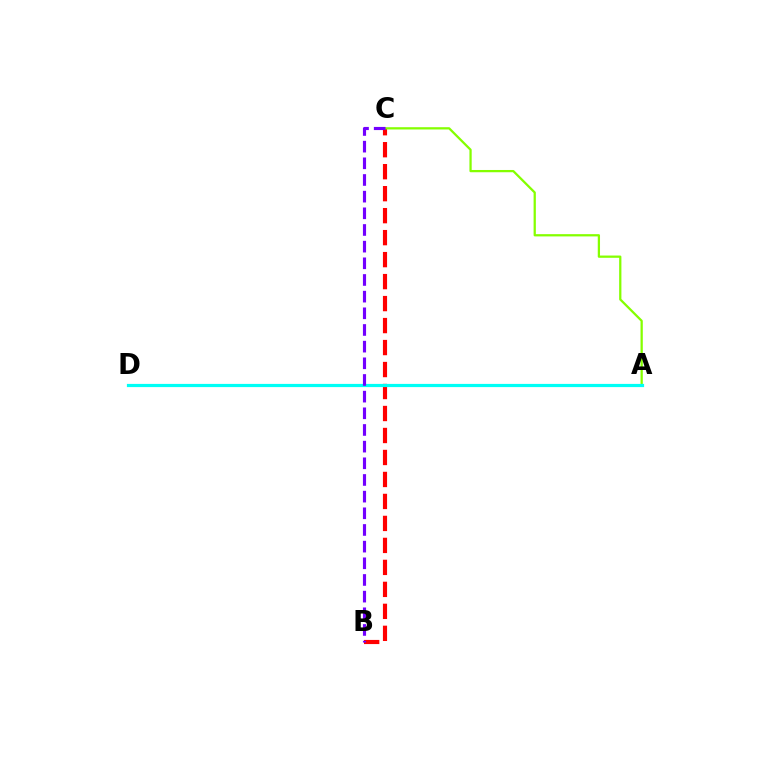{('B', 'C'): [{'color': '#ff0000', 'line_style': 'dashed', 'thickness': 2.99}, {'color': '#7200ff', 'line_style': 'dashed', 'thickness': 2.26}], ('A', 'C'): [{'color': '#84ff00', 'line_style': 'solid', 'thickness': 1.63}], ('A', 'D'): [{'color': '#00fff6', 'line_style': 'solid', 'thickness': 2.31}]}